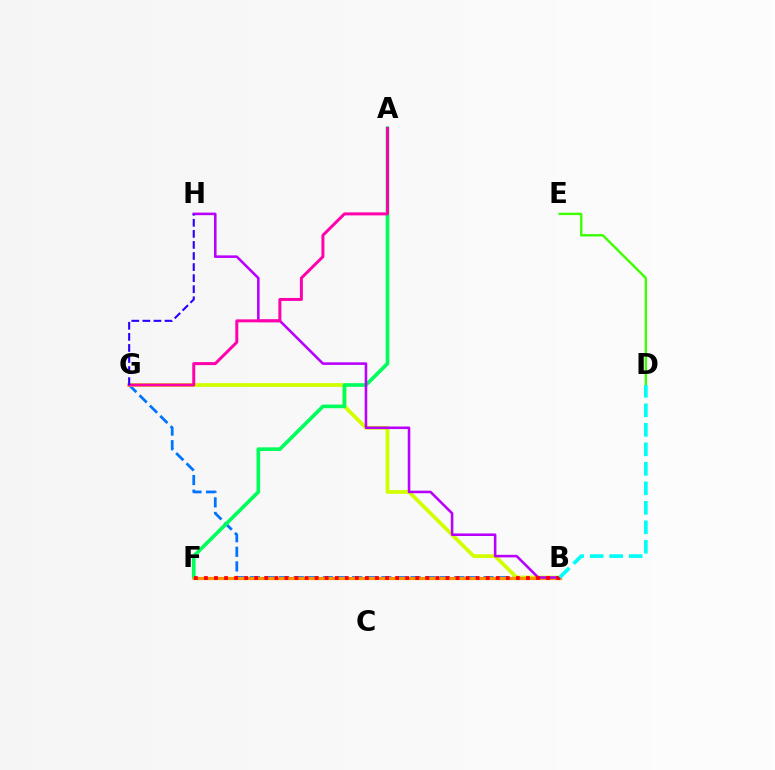{('B', 'G'): [{'color': '#0074ff', 'line_style': 'dashed', 'thickness': 1.98}, {'color': '#d1ff00', 'line_style': 'solid', 'thickness': 2.71}], ('A', 'F'): [{'color': '#00ff5c', 'line_style': 'solid', 'thickness': 2.63}], ('D', 'E'): [{'color': '#3dff00', 'line_style': 'solid', 'thickness': 1.72}], ('B', 'F'): [{'color': '#ff9400', 'line_style': 'solid', 'thickness': 2.3}, {'color': '#ff0000', 'line_style': 'dotted', 'thickness': 2.73}], ('B', 'H'): [{'color': '#b900ff', 'line_style': 'solid', 'thickness': 1.85}], ('A', 'G'): [{'color': '#ff00ac', 'line_style': 'solid', 'thickness': 2.14}], ('G', 'H'): [{'color': '#2500ff', 'line_style': 'dashed', 'thickness': 1.5}], ('B', 'D'): [{'color': '#00fff6', 'line_style': 'dashed', 'thickness': 2.65}]}